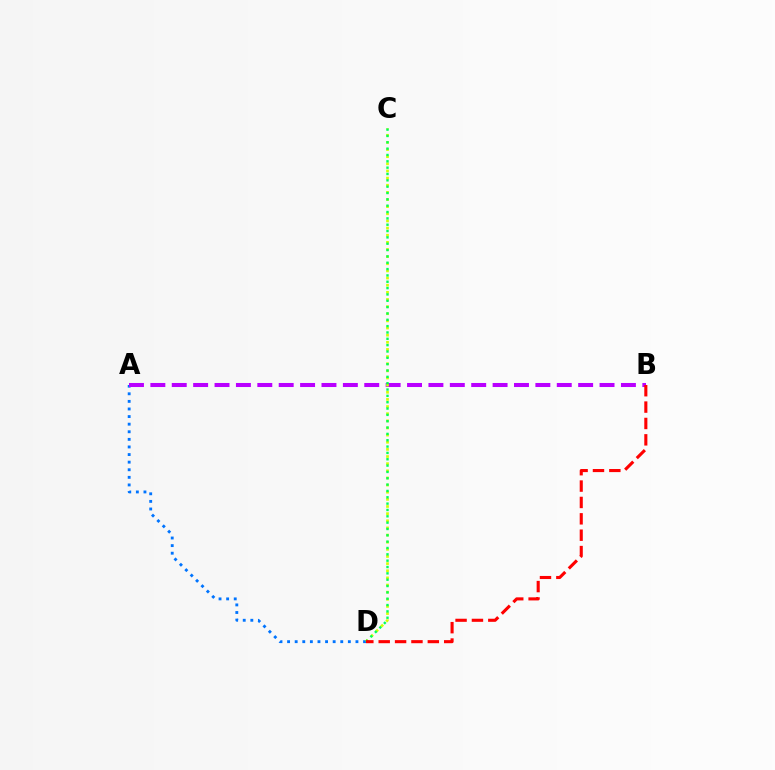{('A', 'D'): [{'color': '#0074ff', 'line_style': 'dotted', 'thickness': 2.06}], ('A', 'B'): [{'color': '#b900ff', 'line_style': 'dashed', 'thickness': 2.91}], ('C', 'D'): [{'color': '#d1ff00', 'line_style': 'dotted', 'thickness': 1.94}, {'color': '#00ff5c', 'line_style': 'dotted', 'thickness': 1.72}], ('B', 'D'): [{'color': '#ff0000', 'line_style': 'dashed', 'thickness': 2.22}]}